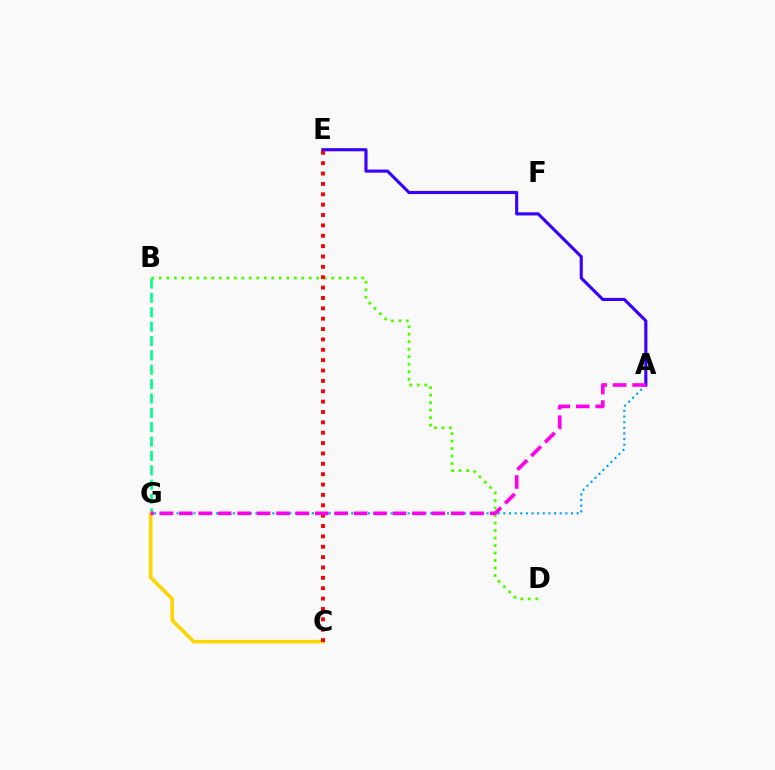{('A', 'G'): [{'color': '#009eff', 'line_style': 'dotted', 'thickness': 1.53}, {'color': '#ff00ed', 'line_style': 'dashed', 'thickness': 2.64}], ('B', 'D'): [{'color': '#4fff00', 'line_style': 'dotted', 'thickness': 2.04}], ('A', 'E'): [{'color': '#3700ff', 'line_style': 'solid', 'thickness': 2.24}], ('B', 'G'): [{'color': '#00ff86', 'line_style': 'dashed', 'thickness': 1.95}], ('C', 'G'): [{'color': '#ffd500', 'line_style': 'solid', 'thickness': 2.56}], ('C', 'E'): [{'color': '#ff0000', 'line_style': 'dotted', 'thickness': 2.82}]}